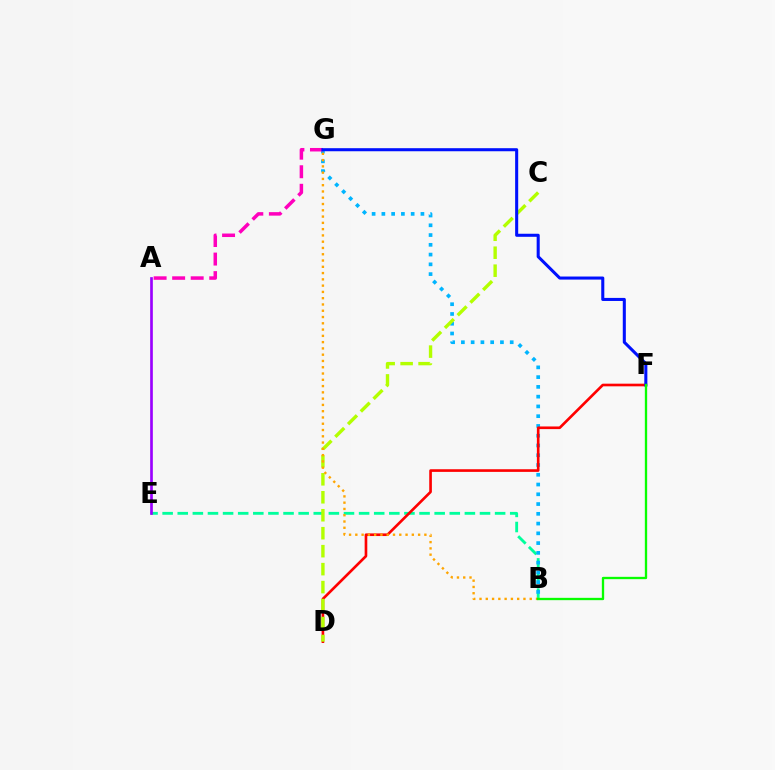{('B', 'E'): [{'color': '#00ff9d', 'line_style': 'dashed', 'thickness': 2.05}], ('B', 'G'): [{'color': '#00b5ff', 'line_style': 'dotted', 'thickness': 2.65}, {'color': '#ffa500', 'line_style': 'dotted', 'thickness': 1.71}], ('D', 'F'): [{'color': '#ff0000', 'line_style': 'solid', 'thickness': 1.9}], ('C', 'D'): [{'color': '#b3ff00', 'line_style': 'dashed', 'thickness': 2.44}], ('A', 'G'): [{'color': '#ff00bd', 'line_style': 'dashed', 'thickness': 2.52}], ('A', 'E'): [{'color': '#9b00ff', 'line_style': 'solid', 'thickness': 1.93}], ('F', 'G'): [{'color': '#0010ff', 'line_style': 'solid', 'thickness': 2.2}], ('B', 'F'): [{'color': '#08ff00', 'line_style': 'solid', 'thickness': 1.68}]}